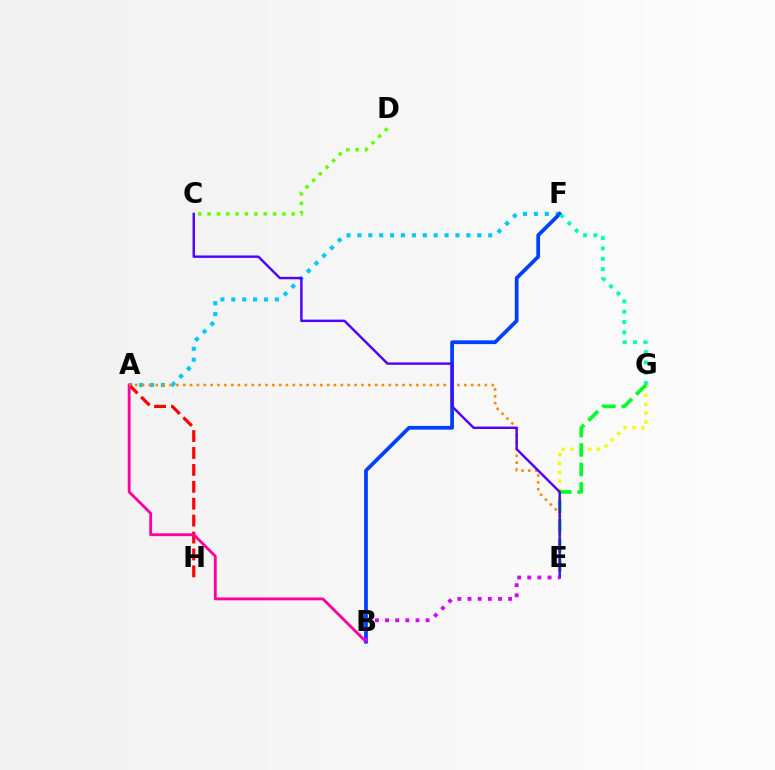{('E', 'G'): [{'color': '#eeff00', 'line_style': 'dotted', 'thickness': 2.4}, {'color': '#00ff27', 'line_style': 'dashed', 'thickness': 2.65}], ('A', 'F'): [{'color': '#00c7ff', 'line_style': 'dotted', 'thickness': 2.96}], ('A', 'H'): [{'color': '#ff0000', 'line_style': 'dashed', 'thickness': 2.3}], ('A', 'B'): [{'color': '#ff00a0', 'line_style': 'solid', 'thickness': 2.05}], ('C', 'D'): [{'color': '#66ff00', 'line_style': 'dotted', 'thickness': 2.54}], ('A', 'E'): [{'color': '#ff8800', 'line_style': 'dotted', 'thickness': 1.86}], ('B', 'F'): [{'color': '#003fff', 'line_style': 'solid', 'thickness': 2.7}], ('C', 'E'): [{'color': '#4f00ff', 'line_style': 'solid', 'thickness': 1.74}], ('B', 'E'): [{'color': '#d600ff', 'line_style': 'dotted', 'thickness': 2.76}], ('F', 'G'): [{'color': '#00ffaf', 'line_style': 'dotted', 'thickness': 2.8}]}